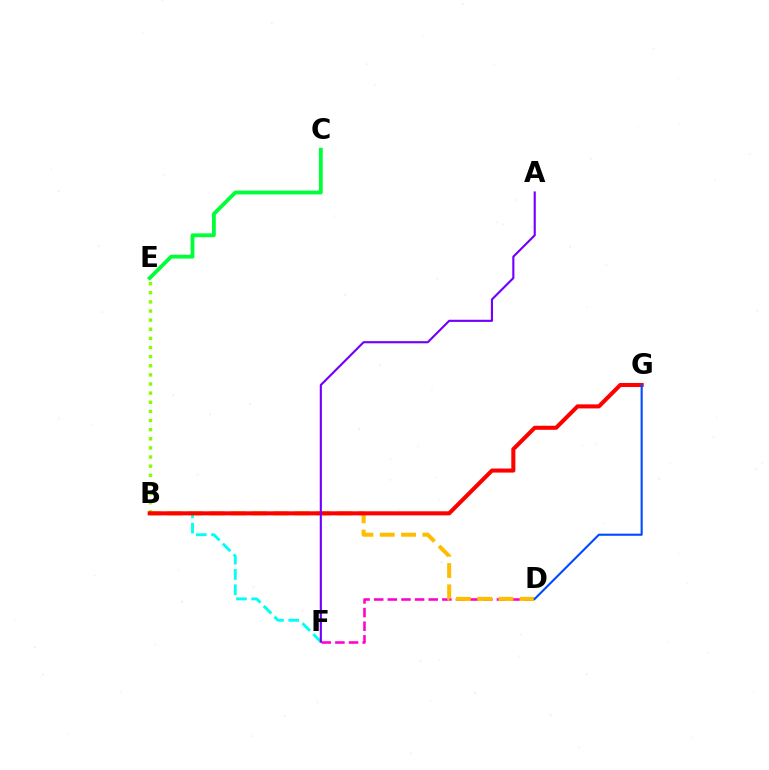{('B', 'E'): [{'color': '#84ff00', 'line_style': 'dotted', 'thickness': 2.48}], ('C', 'E'): [{'color': '#00ff39', 'line_style': 'solid', 'thickness': 2.75}], ('D', 'F'): [{'color': '#ff00cf', 'line_style': 'dashed', 'thickness': 1.85}], ('B', 'D'): [{'color': '#ffbd00', 'line_style': 'dashed', 'thickness': 2.89}], ('B', 'F'): [{'color': '#00fff6', 'line_style': 'dashed', 'thickness': 2.08}], ('B', 'G'): [{'color': '#ff0000', 'line_style': 'solid', 'thickness': 2.92}], ('A', 'F'): [{'color': '#7200ff', 'line_style': 'solid', 'thickness': 1.53}], ('D', 'G'): [{'color': '#004bff', 'line_style': 'solid', 'thickness': 1.52}]}